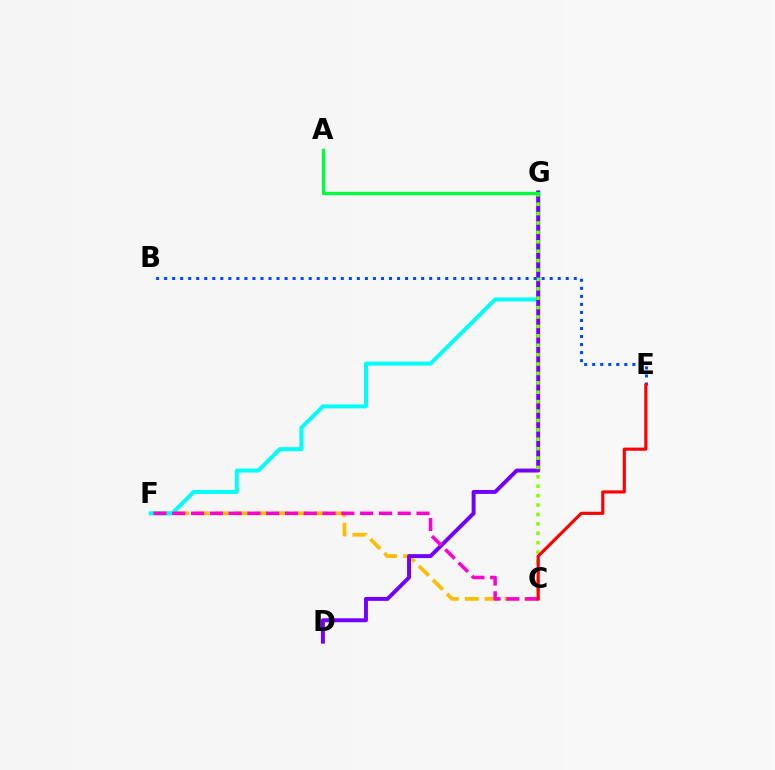{('C', 'F'): [{'color': '#ffbd00', 'line_style': 'dashed', 'thickness': 2.7}, {'color': '#ff00cf', 'line_style': 'dashed', 'thickness': 2.55}], ('F', 'G'): [{'color': '#00fff6', 'line_style': 'solid', 'thickness': 2.87}], ('D', 'G'): [{'color': '#7200ff', 'line_style': 'solid', 'thickness': 2.84}], ('C', 'G'): [{'color': '#84ff00', 'line_style': 'dotted', 'thickness': 2.55}], ('B', 'E'): [{'color': '#004bff', 'line_style': 'dotted', 'thickness': 2.18}], ('A', 'G'): [{'color': '#00ff39', 'line_style': 'solid', 'thickness': 2.38}], ('C', 'E'): [{'color': '#ff0000', 'line_style': 'solid', 'thickness': 2.26}]}